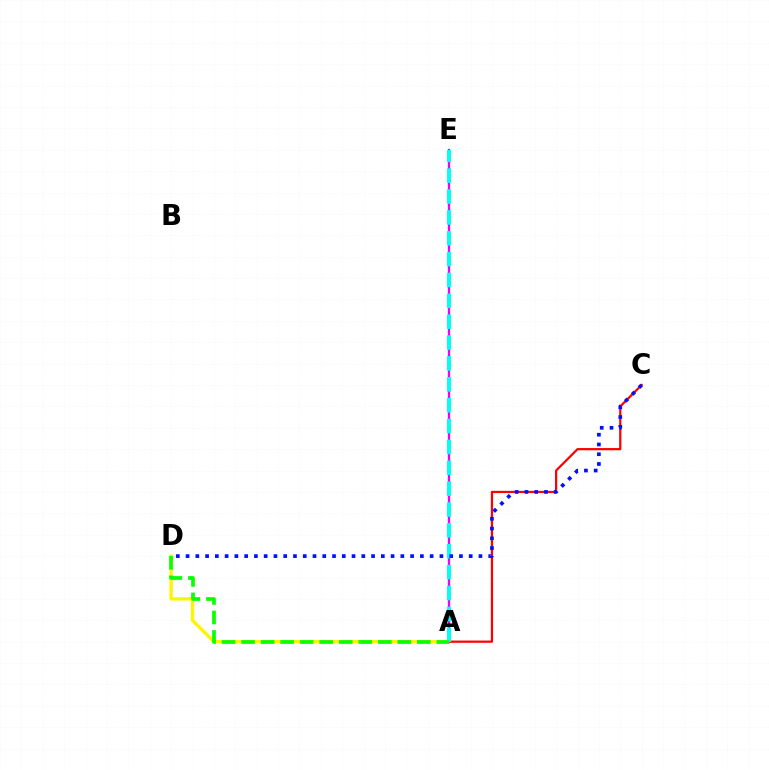{('A', 'D'): [{'color': '#fcf500', 'line_style': 'solid', 'thickness': 2.4}, {'color': '#08ff00', 'line_style': 'dashed', 'thickness': 2.65}], ('A', 'C'): [{'color': '#ff0000', 'line_style': 'solid', 'thickness': 1.6}], ('A', 'E'): [{'color': '#ee00ff', 'line_style': 'solid', 'thickness': 1.65}, {'color': '#00fff6', 'line_style': 'dashed', 'thickness': 2.83}], ('C', 'D'): [{'color': '#0010ff', 'line_style': 'dotted', 'thickness': 2.65}]}